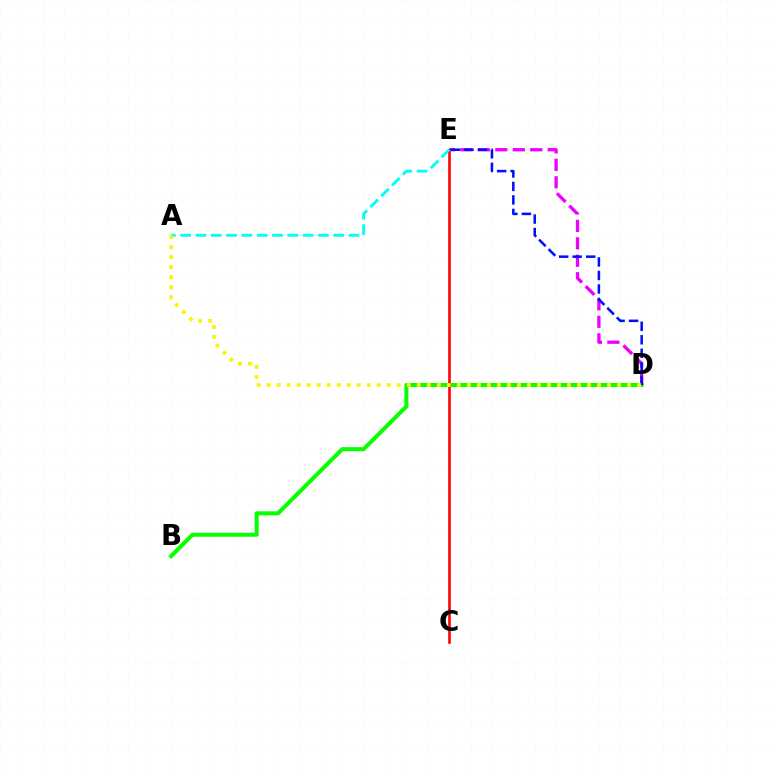{('B', 'D'): [{'color': '#08ff00', 'line_style': 'solid', 'thickness': 2.91}], ('D', 'E'): [{'color': '#ee00ff', 'line_style': 'dashed', 'thickness': 2.37}, {'color': '#0010ff', 'line_style': 'dashed', 'thickness': 1.83}], ('C', 'E'): [{'color': '#ff0000', 'line_style': 'solid', 'thickness': 1.87}], ('A', 'E'): [{'color': '#00fff6', 'line_style': 'dashed', 'thickness': 2.08}], ('A', 'D'): [{'color': '#fcf500', 'line_style': 'dotted', 'thickness': 2.72}]}